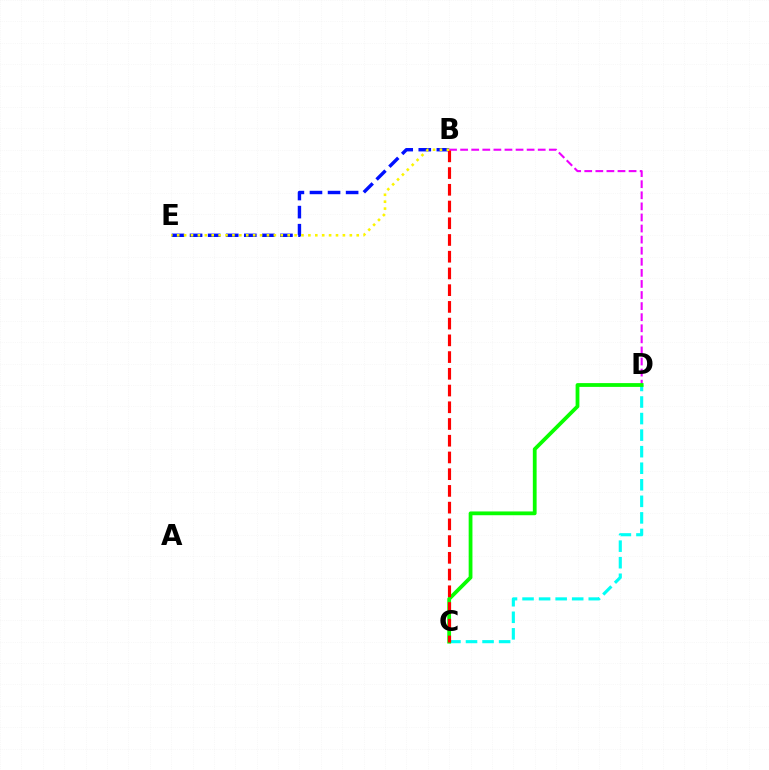{('B', 'E'): [{'color': '#0010ff', 'line_style': 'dashed', 'thickness': 2.46}, {'color': '#fcf500', 'line_style': 'dotted', 'thickness': 1.88}], ('B', 'D'): [{'color': '#ee00ff', 'line_style': 'dashed', 'thickness': 1.51}], ('C', 'D'): [{'color': '#00fff6', 'line_style': 'dashed', 'thickness': 2.25}, {'color': '#08ff00', 'line_style': 'solid', 'thickness': 2.72}], ('B', 'C'): [{'color': '#ff0000', 'line_style': 'dashed', 'thickness': 2.27}]}